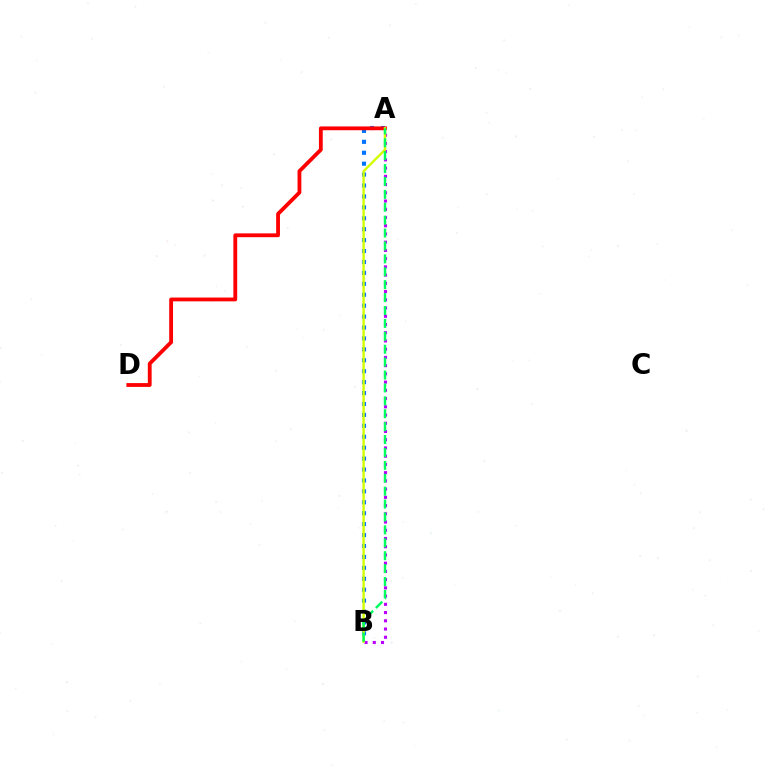{('A', 'B'): [{'color': '#b900ff', 'line_style': 'dotted', 'thickness': 2.24}, {'color': '#0074ff', 'line_style': 'dotted', 'thickness': 2.97}, {'color': '#d1ff00', 'line_style': 'solid', 'thickness': 1.71}, {'color': '#00ff5c', 'line_style': 'dashed', 'thickness': 1.75}], ('A', 'D'): [{'color': '#ff0000', 'line_style': 'solid', 'thickness': 2.75}]}